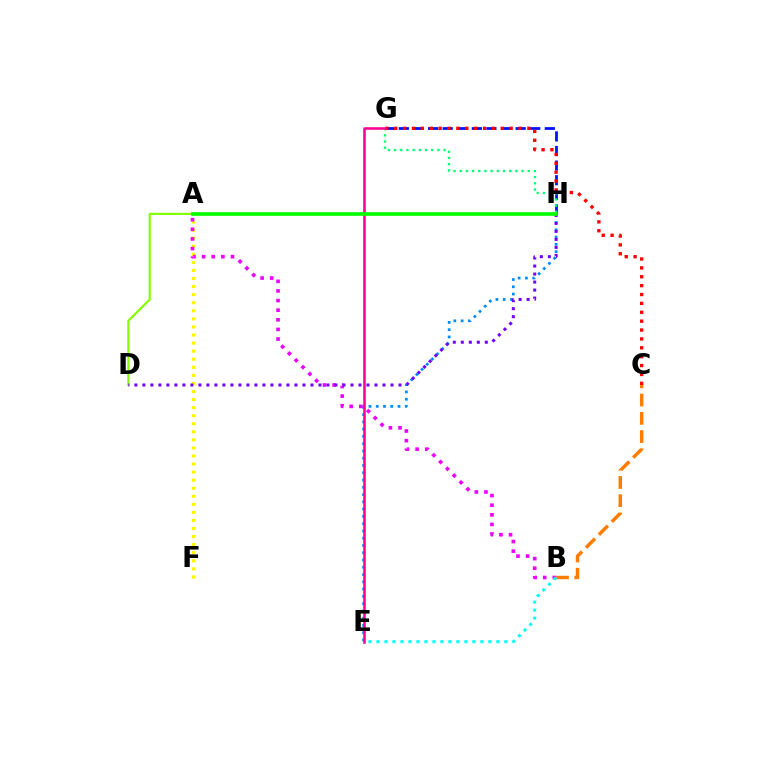{('B', 'C'): [{'color': '#ff7c00', 'line_style': 'dashed', 'thickness': 2.48}], ('A', 'D'): [{'color': '#84ff00', 'line_style': 'solid', 'thickness': 1.55}], ('G', 'H'): [{'color': '#0010ff', 'line_style': 'dashed', 'thickness': 1.98}, {'color': '#00ff74', 'line_style': 'dotted', 'thickness': 1.68}], ('A', 'F'): [{'color': '#fcf500', 'line_style': 'dotted', 'thickness': 2.19}], ('C', 'G'): [{'color': '#ff0000', 'line_style': 'dotted', 'thickness': 2.41}], ('E', 'H'): [{'color': '#008cff', 'line_style': 'dotted', 'thickness': 1.98}], ('E', 'G'): [{'color': '#ff0094', 'line_style': 'solid', 'thickness': 1.85}], ('A', 'B'): [{'color': '#ee00ff', 'line_style': 'dotted', 'thickness': 2.61}], ('D', 'H'): [{'color': '#7200ff', 'line_style': 'dotted', 'thickness': 2.17}], ('A', 'H'): [{'color': '#08ff00', 'line_style': 'solid', 'thickness': 2.67}], ('B', 'E'): [{'color': '#00fff6', 'line_style': 'dotted', 'thickness': 2.17}]}